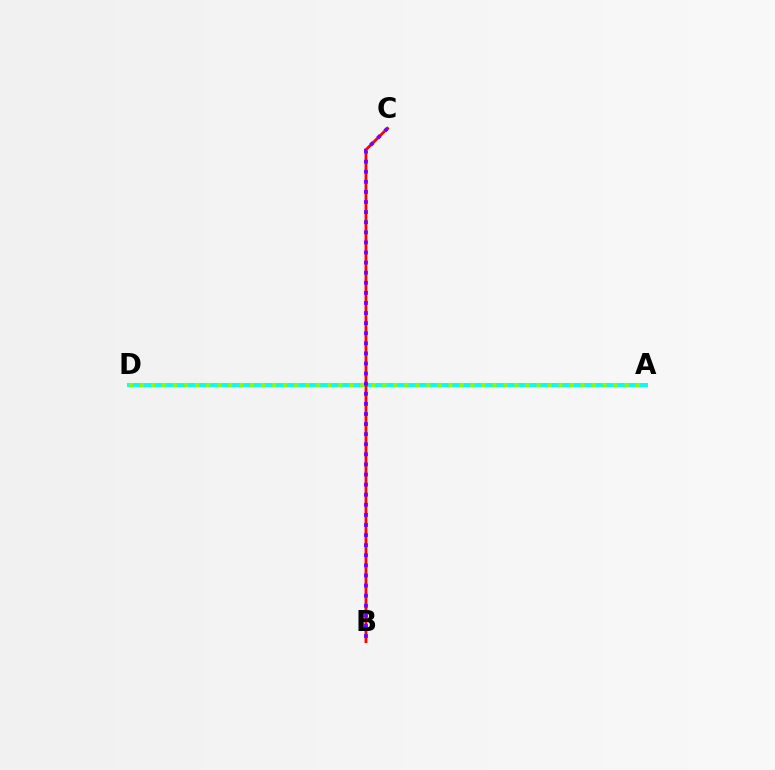{('A', 'D'): [{'color': '#00fff6', 'line_style': 'solid', 'thickness': 2.85}, {'color': '#84ff00', 'line_style': 'dotted', 'thickness': 2.99}], ('B', 'C'): [{'color': '#ff0000', 'line_style': 'solid', 'thickness': 2.01}, {'color': '#7200ff', 'line_style': 'dotted', 'thickness': 2.74}]}